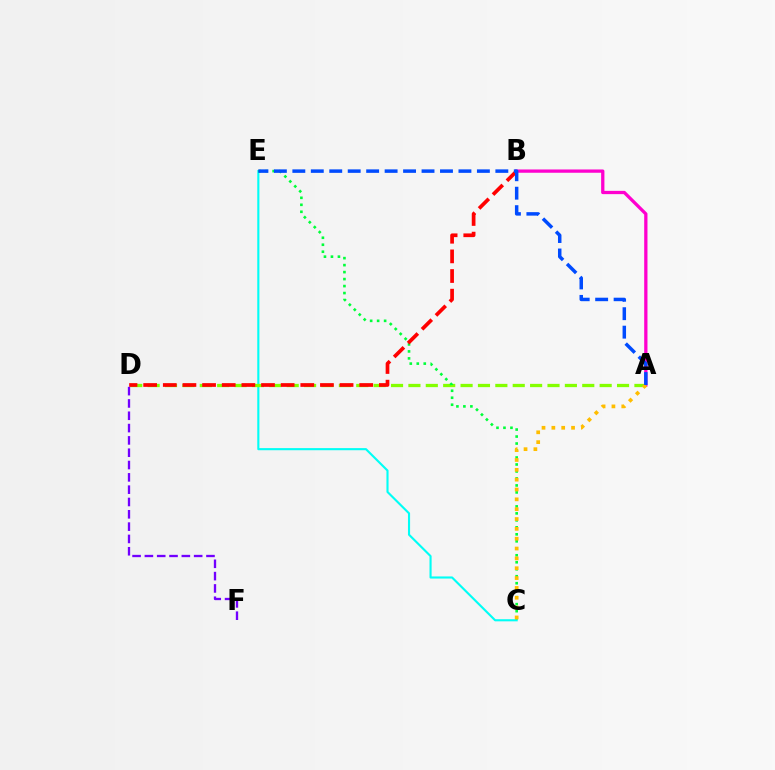{('C', 'E'): [{'color': '#00fff6', 'line_style': 'solid', 'thickness': 1.52}, {'color': '#00ff39', 'line_style': 'dotted', 'thickness': 1.9}], ('A', 'D'): [{'color': '#84ff00', 'line_style': 'dashed', 'thickness': 2.36}], ('A', 'B'): [{'color': '#ff00cf', 'line_style': 'solid', 'thickness': 2.36}], ('A', 'C'): [{'color': '#ffbd00', 'line_style': 'dotted', 'thickness': 2.67}], ('B', 'D'): [{'color': '#ff0000', 'line_style': 'dashed', 'thickness': 2.67}], ('D', 'F'): [{'color': '#7200ff', 'line_style': 'dashed', 'thickness': 1.67}], ('A', 'E'): [{'color': '#004bff', 'line_style': 'dashed', 'thickness': 2.51}]}